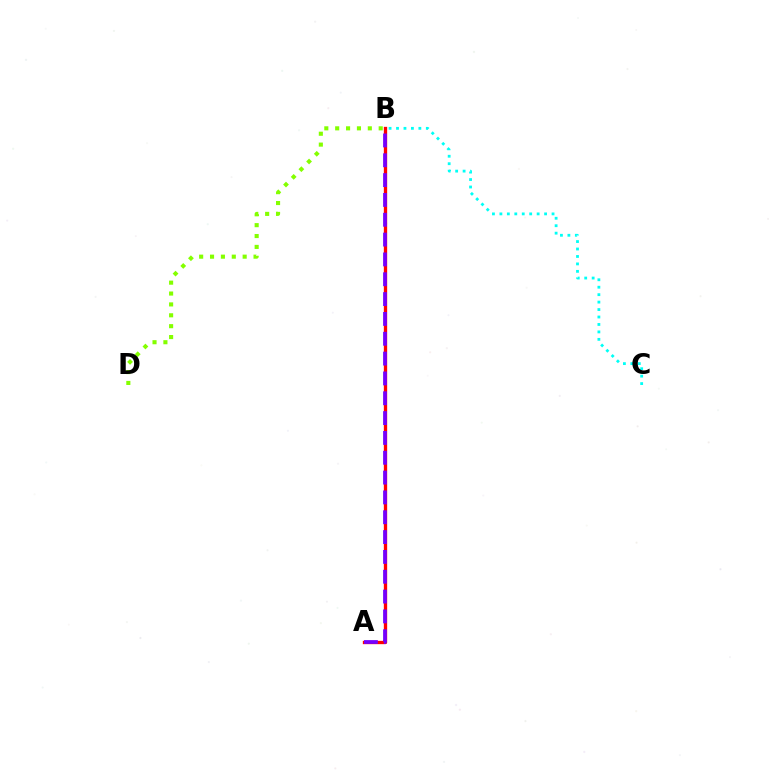{('B', 'C'): [{'color': '#00fff6', 'line_style': 'dotted', 'thickness': 2.02}], ('A', 'B'): [{'color': '#ff0000', 'line_style': 'solid', 'thickness': 2.39}, {'color': '#7200ff', 'line_style': 'dashed', 'thickness': 2.69}], ('B', 'D'): [{'color': '#84ff00', 'line_style': 'dotted', 'thickness': 2.96}]}